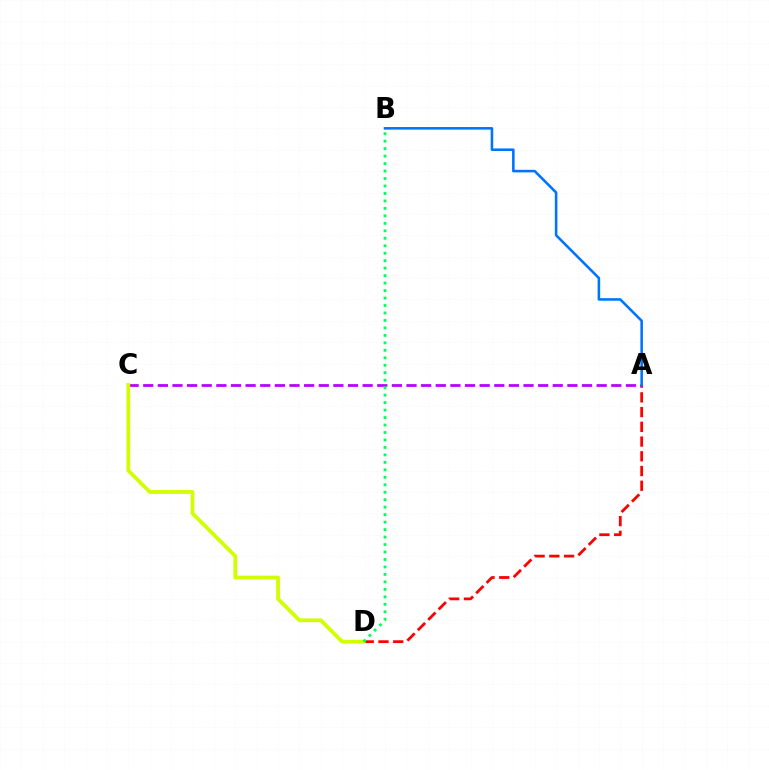{('A', 'D'): [{'color': '#ff0000', 'line_style': 'dashed', 'thickness': 2.0}], ('A', 'C'): [{'color': '#b900ff', 'line_style': 'dashed', 'thickness': 1.99}], ('C', 'D'): [{'color': '#d1ff00', 'line_style': 'solid', 'thickness': 2.72}], ('A', 'B'): [{'color': '#0074ff', 'line_style': 'solid', 'thickness': 1.85}], ('B', 'D'): [{'color': '#00ff5c', 'line_style': 'dotted', 'thickness': 2.03}]}